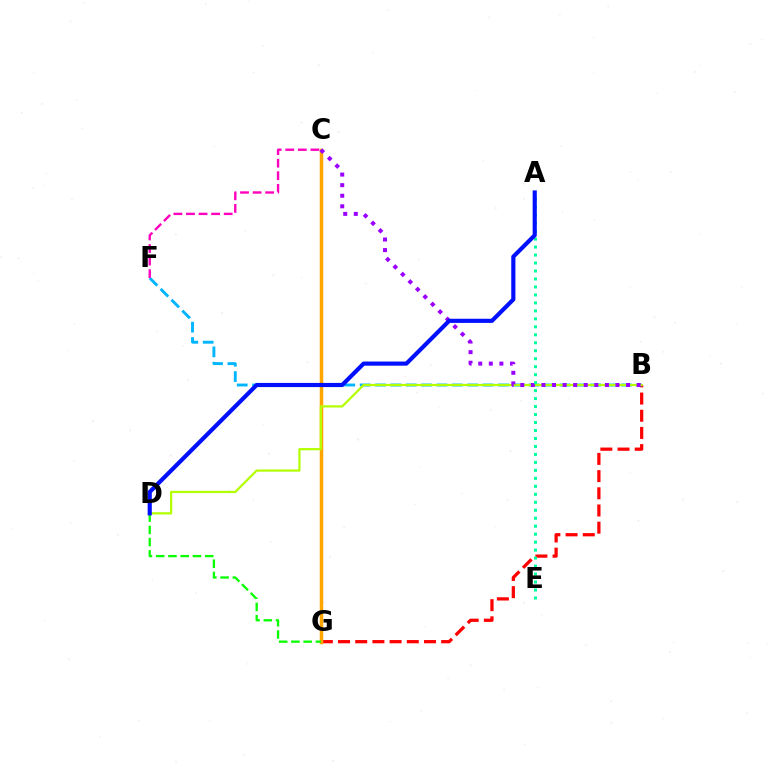{('B', 'G'): [{'color': '#ff0000', 'line_style': 'dashed', 'thickness': 2.34}], ('B', 'F'): [{'color': '#00b5ff', 'line_style': 'dashed', 'thickness': 2.09}], ('C', 'G'): [{'color': '#ffa500', 'line_style': 'solid', 'thickness': 2.52}], ('B', 'D'): [{'color': '#b3ff00', 'line_style': 'solid', 'thickness': 1.6}], ('C', 'F'): [{'color': '#ff00bd', 'line_style': 'dashed', 'thickness': 1.71}], ('B', 'C'): [{'color': '#9b00ff', 'line_style': 'dotted', 'thickness': 2.87}], ('D', 'G'): [{'color': '#08ff00', 'line_style': 'dashed', 'thickness': 1.66}], ('A', 'E'): [{'color': '#00ff9d', 'line_style': 'dotted', 'thickness': 2.17}], ('A', 'D'): [{'color': '#0010ff', 'line_style': 'solid', 'thickness': 2.99}]}